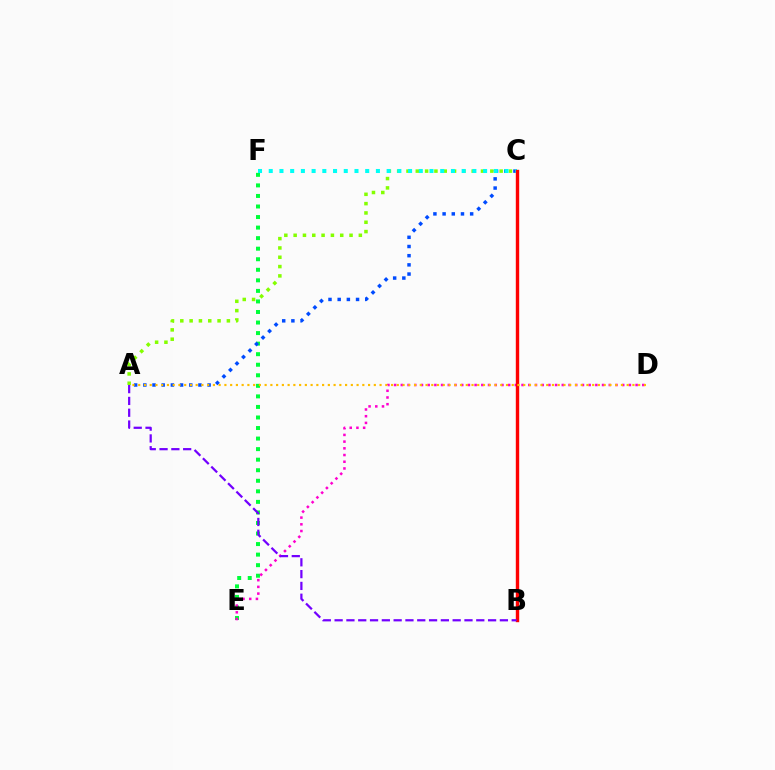{('E', 'F'): [{'color': '#00ff39', 'line_style': 'dotted', 'thickness': 2.87}], ('A', 'C'): [{'color': '#004bff', 'line_style': 'dotted', 'thickness': 2.5}, {'color': '#84ff00', 'line_style': 'dotted', 'thickness': 2.53}], ('D', 'E'): [{'color': '#ff00cf', 'line_style': 'dotted', 'thickness': 1.82}], ('C', 'F'): [{'color': '#00fff6', 'line_style': 'dotted', 'thickness': 2.91}], ('B', 'C'): [{'color': '#ff0000', 'line_style': 'solid', 'thickness': 2.44}], ('A', 'D'): [{'color': '#ffbd00', 'line_style': 'dotted', 'thickness': 1.56}], ('A', 'B'): [{'color': '#7200ff', 'line_style': 'dashed', 'thickness': 1.6}]}